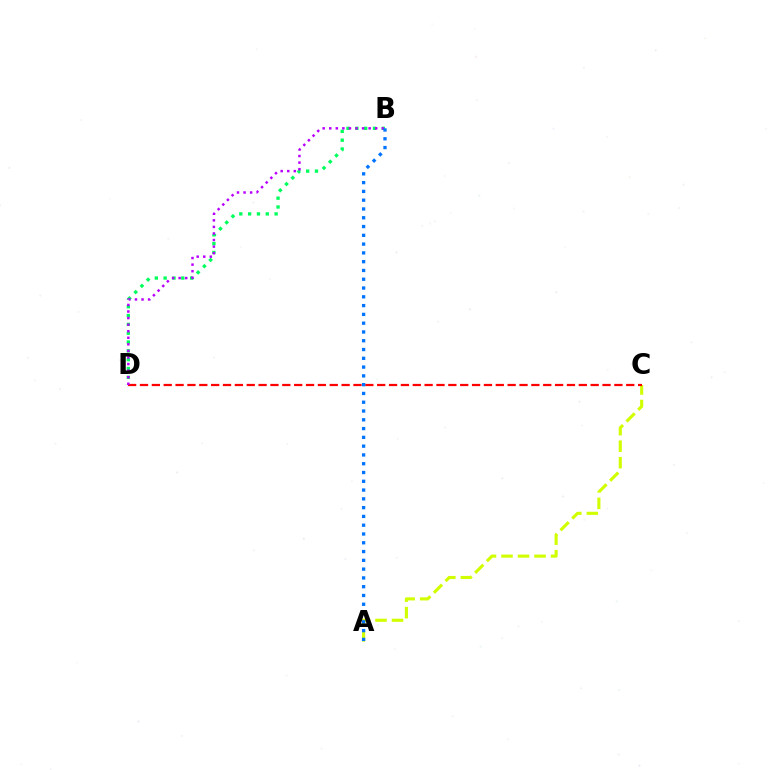{('A', 'C'): [{'color': '#d1ff00', 'line_style': 'dashed', 'thickness': 2.24}], ('B', 'D'): [{'color': '#00ff5c', 'line_style': 'dotted', 'thickness': 2.4}, {'color': '#b900ff', 'line_style': 'dotted', 'thickness': 1.78}], ('C', 'D'): [{'color': '#ff0000', 'line_style': 'dashed', 'thickness': 1.61}], ('A', 'B'): [{'color': '#0074ff', 'line_style': 'dotted', 'thickness': 2.39}]}